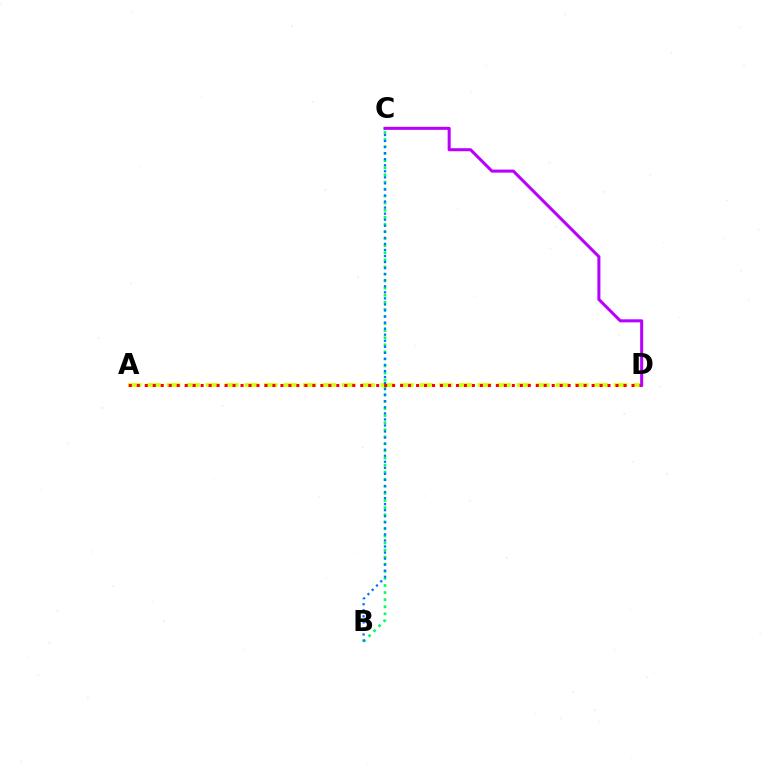{('B', 'C'): [{'color': '#00ff5c', 'line_style': 'dotted', 'thickness': 1.92}, {'color': '#0074ff', 'line_style': 'dotted', 'thickness': 1.64}], ('A', 'D'): [{'color': '#d1ff00', 'line_style': 'dashed', 'thickness': 2.64}, {'color': '#ff0000', 'line_style': 'dotted', 'thickness': 2.17}], ('C', 'D'): [{'color': '#b900ff', 'line_style': 'solid', 'thickness': 2.19}]}